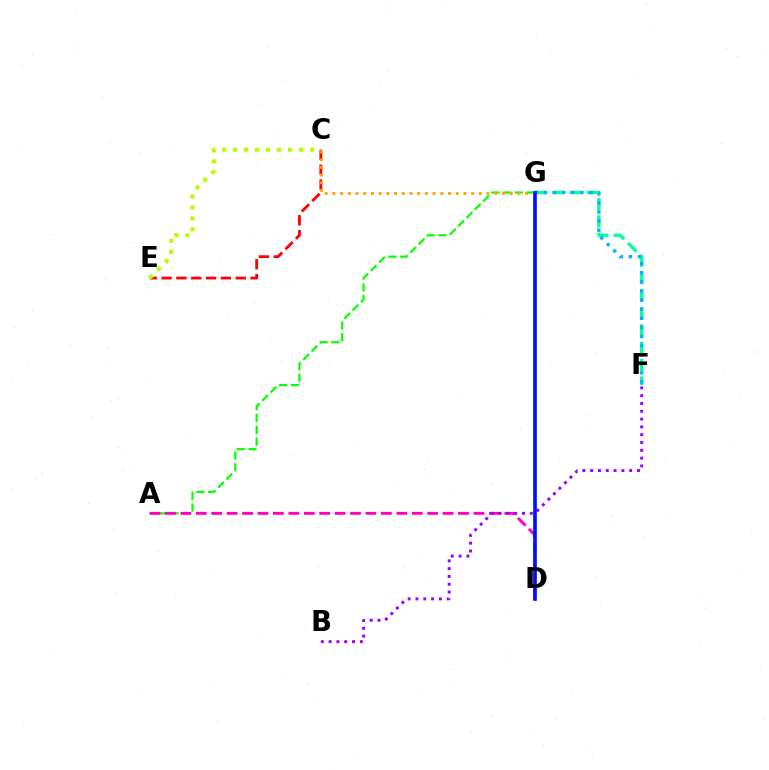{('C', 'E'): [{'color': '#ff0000', 'line_style': 'dashed', 'thickness': 2.02}, {'color': '#b3ff00', 'line_style': 'dotted', 'thickness': 2.98}], ('A', 'G'): [{'color': '#08ff00', 'line_style': 'dashed', 'thickness': 1.6}], ('C', 'G'): [{'color': '#ffa500', 'line_style': 'dotted', 'thickness': 2.09}], ('F', 'G'): [{'color': '#00ff9d', 'line_style': 'dashed', 'thickness': 2.36}, {'color': '#00b5ff', 'line_style': 'dotted', 'thickness': 2.47}], ('A', 'D'): [{'color': '#ff00bd', 'line_style': 'dashed', 'thickness': 2.1}], ('B', 'F'): [{'color': '#9b00ff', 'line_style': 'dotted', 'thickness': 2.12}], ('D', 'G'): [{'color': '#0010ff', 'line_style': 'solid', 'thickness': 2.62}]}